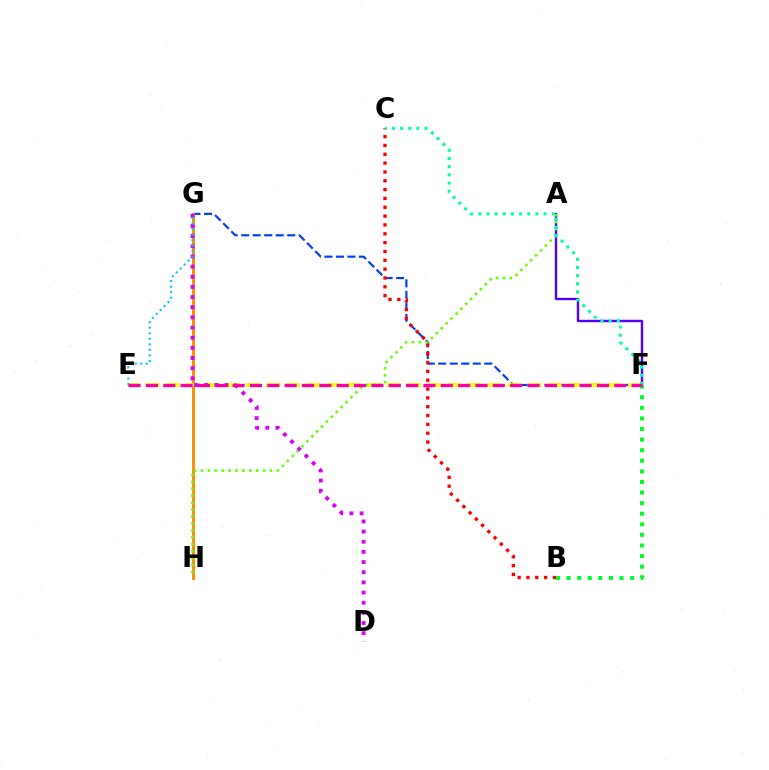{('F', 'G'): [{'color': '#003fff', 'line_style': 'dashed', 'thickness': 1.56}], ('G', 'H'): [{'color': '#ff8800', 'line_style': 'solid', 'thickness': 2.07}], ('B', 'C'): [{'color': '#ff0000', 'line_style': 'dotted', 'thickness': 2.4}], ('E', 'F'): [{'color': '#eeff00', 'line_style': 'dashed', 'thickness': 2.73}, {'color': '#ff00a0', 'line_style': 'dashed', 'thickness': 2.36}], ('A', 'F'): [{'color': '#4f00ff', 'line_style': 'solid', 'thickness': 1.72}], ('A', 'H'): [{'color': '#66ff00', 'line_style': 'dotted', 'thickness': 1.88}], ('D', 'G'): [{'color': '#d600ff', 'line_style': 'dotted', 'thickness': 2.76}], ('E', 'G'): [{'color': '#00c7ff', 'line_style': 'dotted', 'thickness': 1.51}], ('C', 'F'): [{'color': '#00ffaf', 'line_style': 'dotted', 'thickness': 2.22}], ('B', 'F'): [{'color': '#00ff27', 'line_style': 'dotted', 'thickness': 2.88}]}